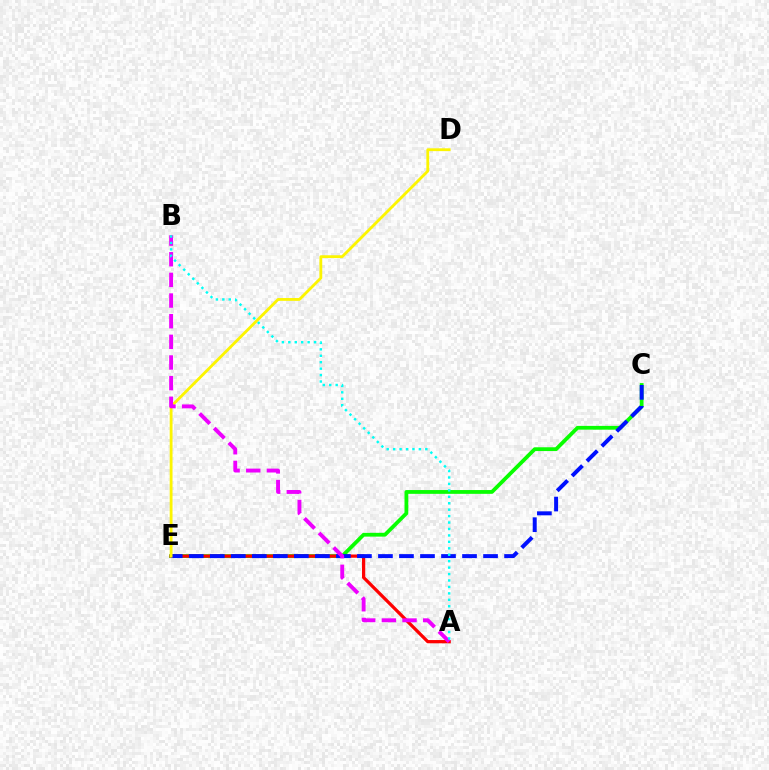{('C', 'E'): [{'color': '#08ff00', 'line_style': 'solid', 'thickness': 2.72}, {'color': '#0010ff', 'line_style': 'dashed', 'thickness': 2.86}], ('A', 'E'): [{'color': '#ff0000', 'line_style': 'solid', 'thickness': 2.33}], ('D', 'E'): [{'color': '#fcf500', 'line_style': 'solid', 'thickness': 2.03}], ('A', 'B'): [{'color': '#ee00ff', 'line_style': 'dashed', 'thickness': 2.8}, {'color': '#00fff6', 'line_style': 'dotted', 'thickness': 1.75}]}